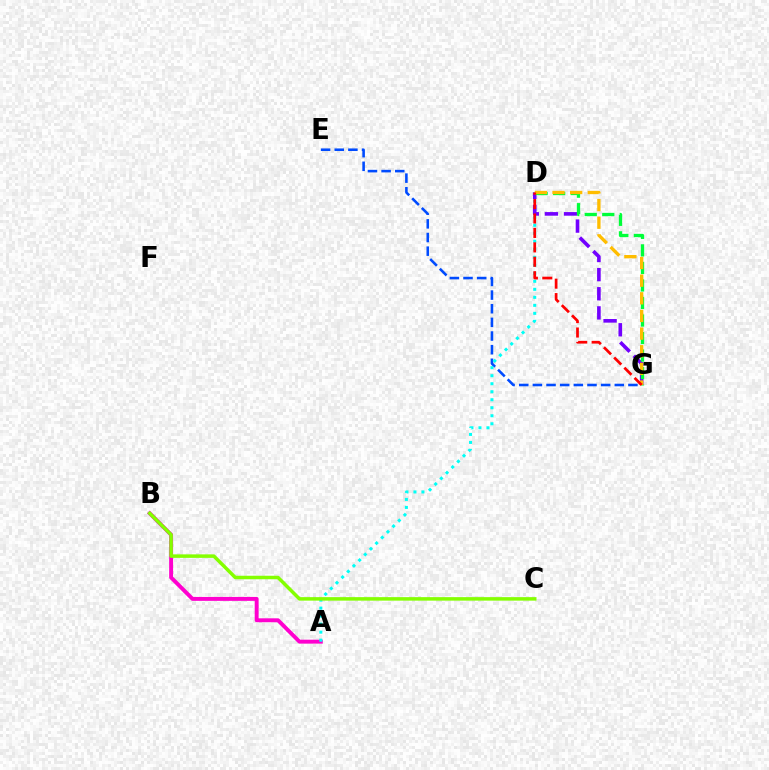{('E', 'G'): [{'color': '#004bff', 'line_style': 'dashed', 'thickness': 1.85}], ('A', 'B'): [{'color': '#ff00cf', 'line_style': 'solid', 'thickness': 2.83}], ('A', 'D'): [{'color': '#00fff6', 'line_style': 'dotted', 'thickness': 2.18}], ('D', 'G'): [{'color': '#7200ff', 'line_style': 'dashed', 'thickness': 2.6}, {'color': '#00ff39', 'line_style': 'dashed', 'thickness': 2.38}, {'color': '#ffbd00', 'line_style': 'dashed', 'thickness': 2.4}, {'color': '#ff0000', 'line_style': 'dashed', 'thickness': 1.96}], ('B', 'C'): [{'color': '#84ff00', 'line_style': 'solid', 'thickness': 2.52}]}